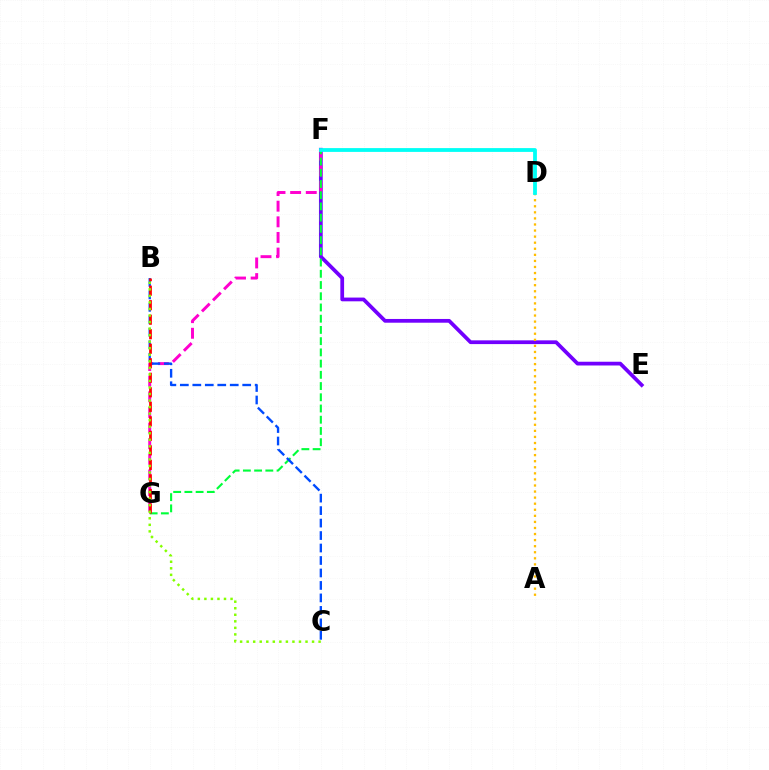{('E', 'F'): [{'color': '#7200ff', 'line_style': 'solid', 'thickness': 2.7}], ('F', 'G'): [{'color': '#ff00cf', 'line_style': 'dashed', 'thickness': 2.12}, {'color': '#00ff39', 'line_style': 'dashed', 'thickness': 1.52}], ('B', 'C'): [{'color': '#004bff', 'line_style': 'dashed', 'thickness': 1.69}, {'color': '#84ff00', 'line_style': 'dotted', 'thickness': 1.78}], ('A', 'D'): [{'color': '#ffbd00', 'line_style': 'dotted', 'thickness': 1.65}], ('D', 'F'): [{'color': '#00fff6', 'line_style': 'solid', 'thickness': 2.73}], ('B', 'G'): [{'color': '#ff0000', 'line_style': 'dashed', 'thickness': 1.97}]}